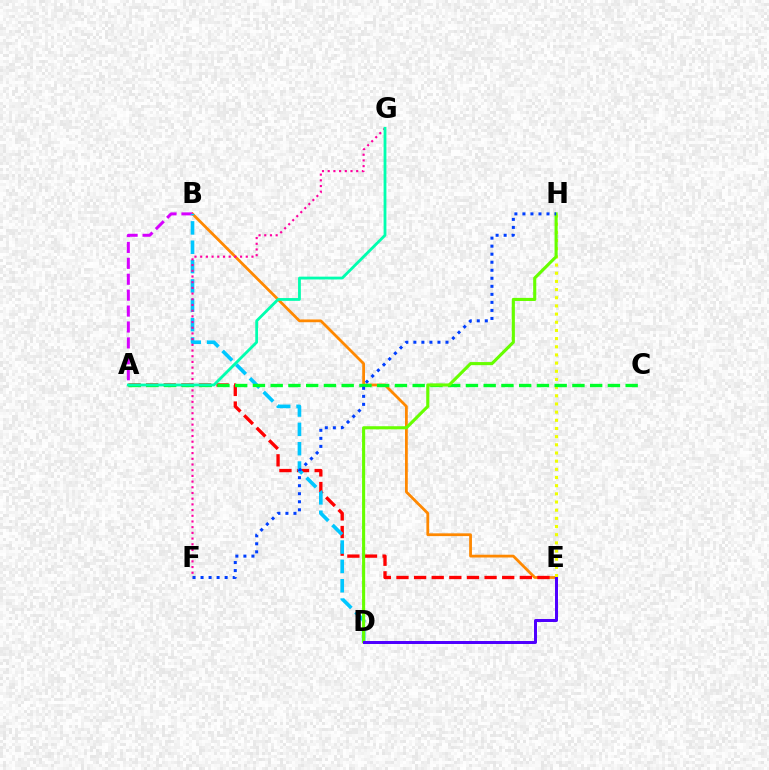{('B', 'E'): [{'color': '#ff8800', 'line_style': 'solid', 'thickness': 2.0}], ('A', 'E'): [{'color': '#ff0000', 'line_style': 'dashed', 'thickness': 2.39}], ('E', 'H'): [{'color': '#eeff00', 'line_style': 'dotted', 'thickness': 2.22}], ('A', 'B'): [{'color': '#d600ff', 'line_style': 'dashed', 'thickness': 2.16}], ('B', 'D'): [{'color': '#00c7ff', 'line_style': 'dashed', 'thickness': 2.63}], ('A', 'C'): [{'color': '#00ff27', 'line_style': 'dashed', 'thickness': 2.41}], ('D', 'H'): [{'color': '#66ff00', 'line_style': 'solid', 'thickness': 2.23}], ('D', 'E'): [{'color': '#4f00ff', 'line_style': 'solid', 'thickness': 2.15}], ('F', 'H'): [{'color': '#003fff', 'line_style': 'dotted', 'thickness': 2.18}], ('F', 'G'): [{'color': '#ff00a0', 'line_style': 'dotted', 'thickness': 1.55}], ('A', 'G'): [{'color': '#00ffaf', 'line_style': 'solid', 'thickness': 2.02}]}